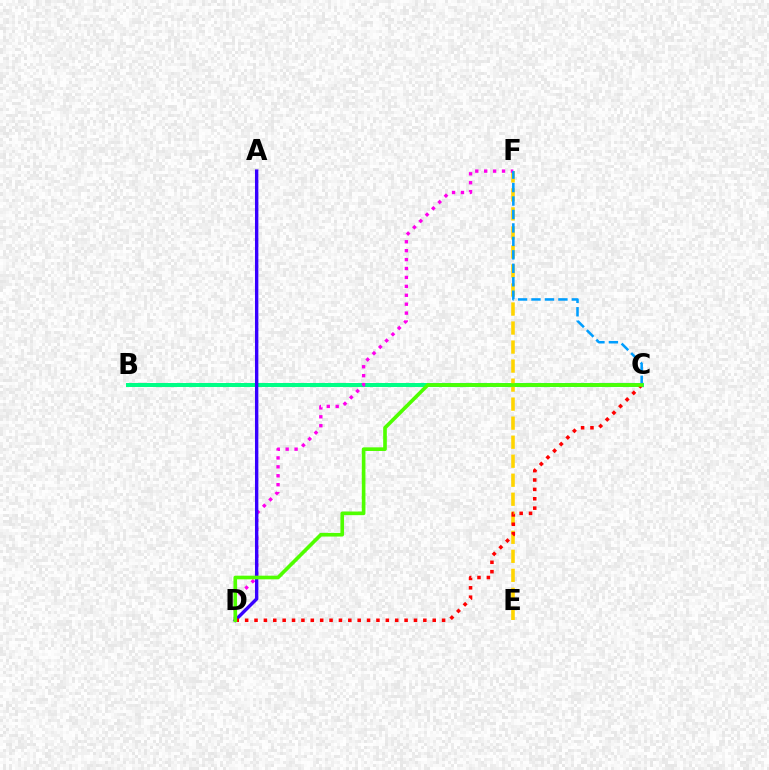{('B', 'C'): [{'color': '#00ff86', 'line_style': 'solid', 'thickness': 2.87}], ('E', 'F'): [{'color': '#ffd500', 'line_style': 'dashed', 'thickness': 2.58}], ('D', 'F'): [{'color': '#ff00ed', 'line_style': 'dotted', 'thickness': 2.42}], ('A', 'D'): [{'color': '#3700ff', 'line_style': 'solid', 'thickness': 2.44}], ('C', 'F'): [{'color': '#009eff', 'line_style': 'dashed', 'thickness': 1.83}], ('C', 'D'): [{'color': '#ff0000', 'line_style': 'dotted', 'thickness': 2.55}, {'color': '#4fff00', 'line_style': 'solid', 'thickness': 2.62}]}